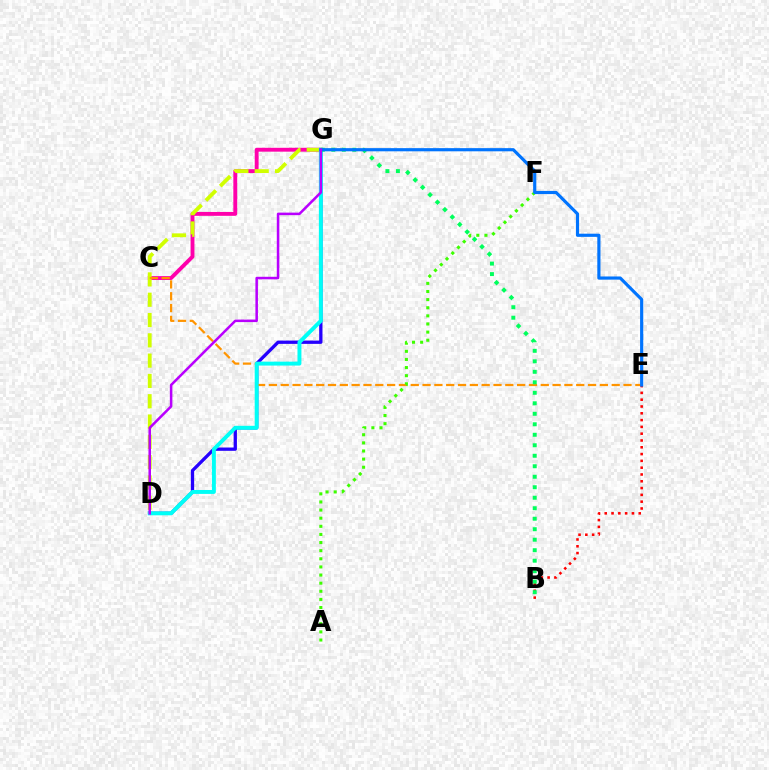{('D', 'G'): [{'color': '#2500ff', 'line_style': 'solid', 'thickness': 2.37}, {'color': '#d1ff00', 'line_style': 'dashed', 'thickness': 2.76}, {'color': '#00fff6', 'line_style': 'solid', 'thickness': 2.83}, {'color': '#b900ff', 'line_style': 'solid', 'thickness': 1.82}], ('C', 'G'): [{'color': '#ff00ac', 'line_style': 'solid', 'thickness': 2.79}], ('C', 'E'): [{'color': '#ff9400', 'line_style': 'dashed', 'thickness': 1.61}], ('B', 'E'): [{'color': '#ff0000', 'line_style': 'dotted', 'thickness': 1.85}], ('B', 'G'): [{'color': '#00ff5c', 'line_style': 'dotted', 'thickness': 2.85}], ('A', 'F'): [{'color': '#3dff00', 'line_style': 'dotted', 'thickness': 2.21}], ('E', 'G'): [{'color': '#0074ff', 'line_style': 'solid', 'thickness': 2.28}]}